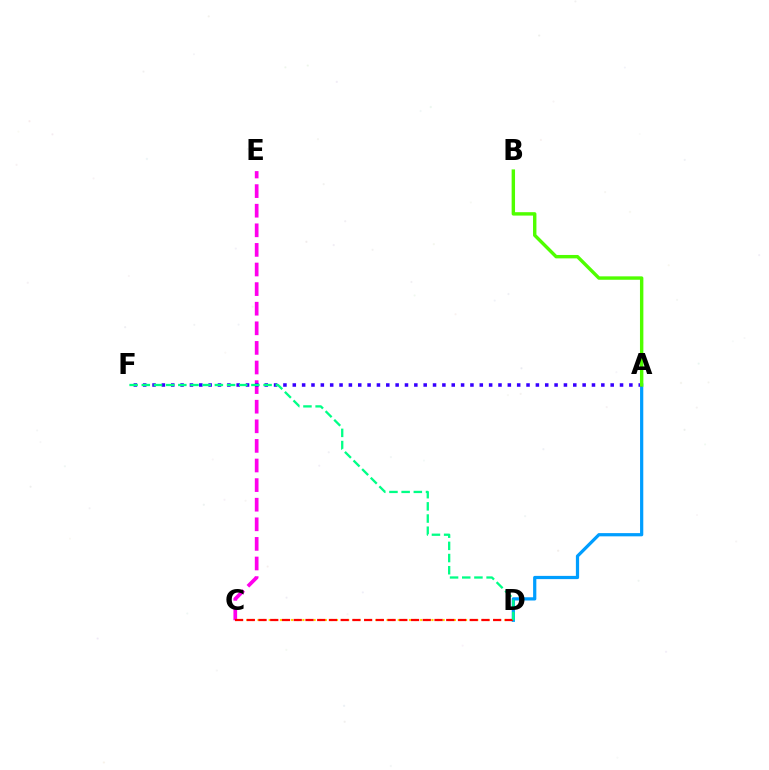{('A', 'D'): [{'color': '#009eff', 'line_style': 'solid', 'thickness': 2.32}], ('C', 'E'): [{'color': '#ff00ed', 'line_style': 'dashed', 'thickness': 2.66}], ('C', 'D'): [{'color': '#ffd500', 'line_style': 'dotted', 'thickness': 1.52}, {'color': '#ff0000', 'line_style': 'dashed', 'thickness': 1.59}], ('A', 'F'): [{'color': '#3700ff', 'line_style': 'dotted', 'thickness': 2.54}], ('A', 'B'): [{'color': '#4fff00', 'line_style': 'solid', 'thickness': 2.45}], ('D', 'F'): [{'color': '#00ff86', 'line_style': 'dashed', 'thickness': 1.65}]}